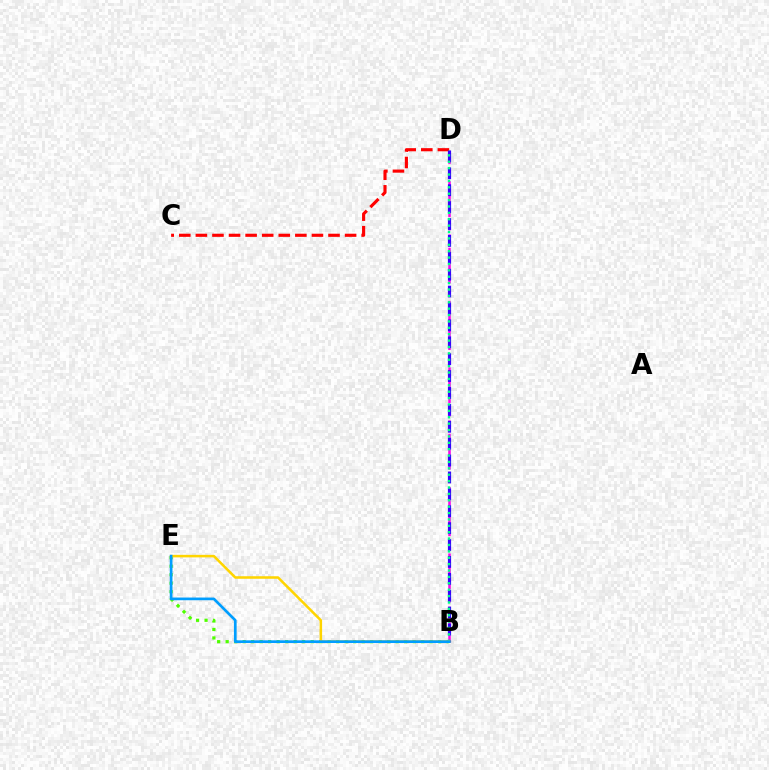{('B', 'E'): [{'color': '#4fff00', 'line_style': 'dotted', 'thickness': 2.31}, {'color': '#ffd500', 'line_style': 'solid', 'thickness': 1.83}, {'color': '#009eff', 'line_style': 'solid', 'thickness': 1.95}], ('C', 'D'): [{'color': '#ff0000', 'line_style': 'dashed', 'thickness': 2.25}], ('B', 'D'): [{'color': '#ff00ed', 'line_style': 'dashed', 'thickness': 1.81}, {'color': '#3700ff', 'line_style': 'dashed', 'thickness': 2.3}, {'color': '#00ff86', 'line_style': 'dotted', 'thickness': 1.74}]}